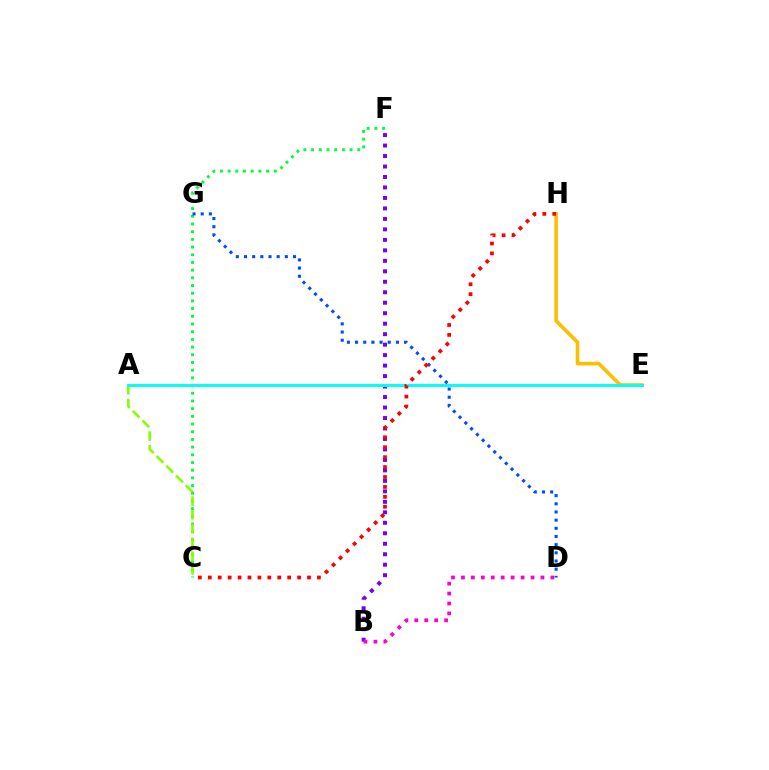{('C', 'F'): [{'color': '#00ff39', 'line_style': 'dotted', 'thickness': 2.09}], ('A', 'C'): [{'color': '#84ff00', 'line_style': 'dashed', 'thickness': 1.87}], ('B', 'F'): [{'color': '#7200ff', 'line_style': 'dotted', 'thickness': 2.85}], ('E', 'H'): [{'color': '#ffbd00', 'line_style': 'solid', 'thickness': 2.58}], ('D', 'G'): [{'color': '#004bff', 'line_style': 'dotted', 'thickness': 2.22}], ('A', 'E'): [{'color': '#00fff6', 'line_style': 'solid', 'thickness': 2.12}], ('B', 'D'): [{'color': '#ff00cf', 'line_style': 'dotted', 'thickness': 2.7}], ('C', 'H'): [{'color': '#ff0000', 'line_style': 'dotted', 'thickness': 2.7}]}